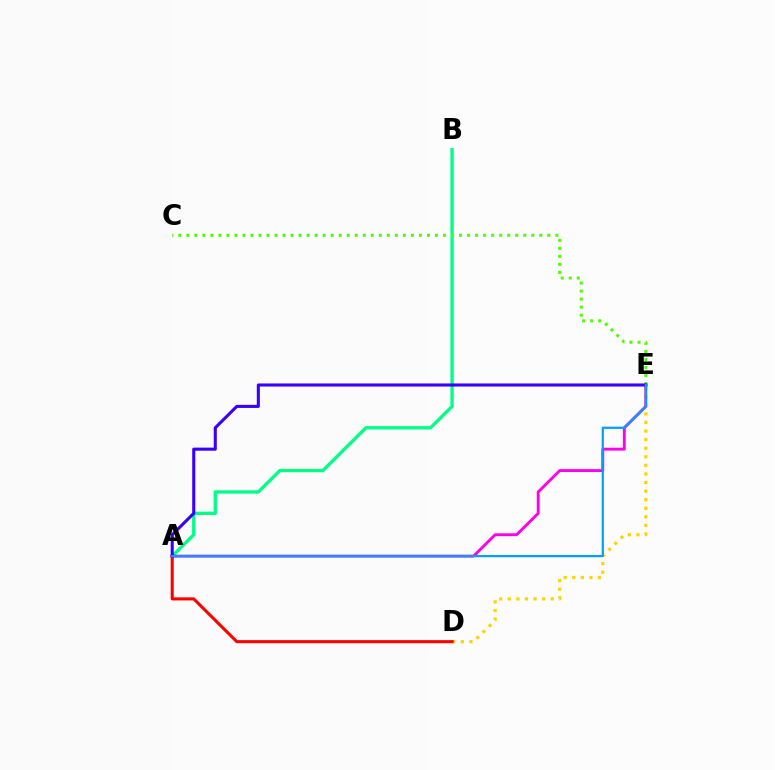{('A', 'B'): [{'color': '#00ff86', 'line_style': 'solid', 'thickness': 2.39}], ('D', 'E'): [{'color': '#ffd500', 'line_style': 'dotted', 'thickness': 2.33}], ('A', 'D'): [{'color': '#ff0000', 'line_style': 'solid', 'thickness': 2.21}], ('C', 'E'): [{'color': '#4fff00', 'line_style': 'dotted', 'thickness': 2.18}], ('A', 'E'): [{'color': '#ff00ed', 'line_style': 'solid', 'thickness': 2.08}, {'color': '#3700ff', 'line_style': 'solid', 'thickness': 2.22}, {'color': '#009eff', 'line_style': 'solid', 'thickness': 1.58}]}